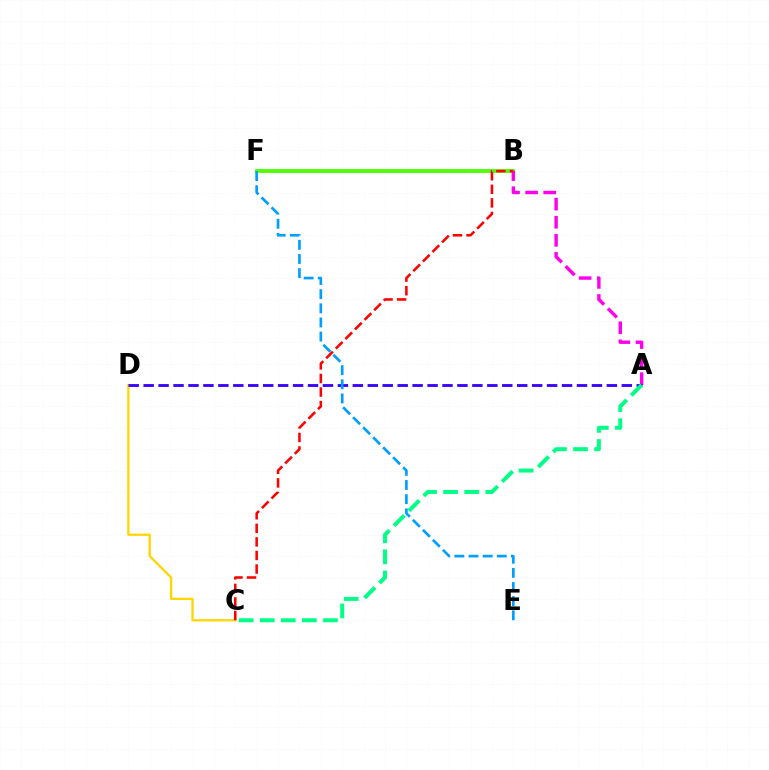{('B', 'F'): [{'color': '#4fff00', 'line_style': 'solid', 'thickness': 2.75}], ('C', 'D'): [{'color': '#ffd500', 'line_style': 'solid', 'thickness': 1.65}], ('A', 'B'): [{'color': '#ff00ed', 'line_style': 'dashed', 'thickness': 2.46}], ('B', 'C'): [{'color': '#ff0000', 'line_style': 'dashed', 'thickness': 1.84}], ('A', 'D'): [{'color': '#3700ff', 'line_style': 'dashed', 'thickness': 2.03}], ('A', 'C'): [{'color': '#00ff86', 'line_style': 'dashed', 'thickness': 2.86}], ('E', 'F'): [{'color': '#009eff', 'line_style': 'dashed', 'thickness': 1.92}]}